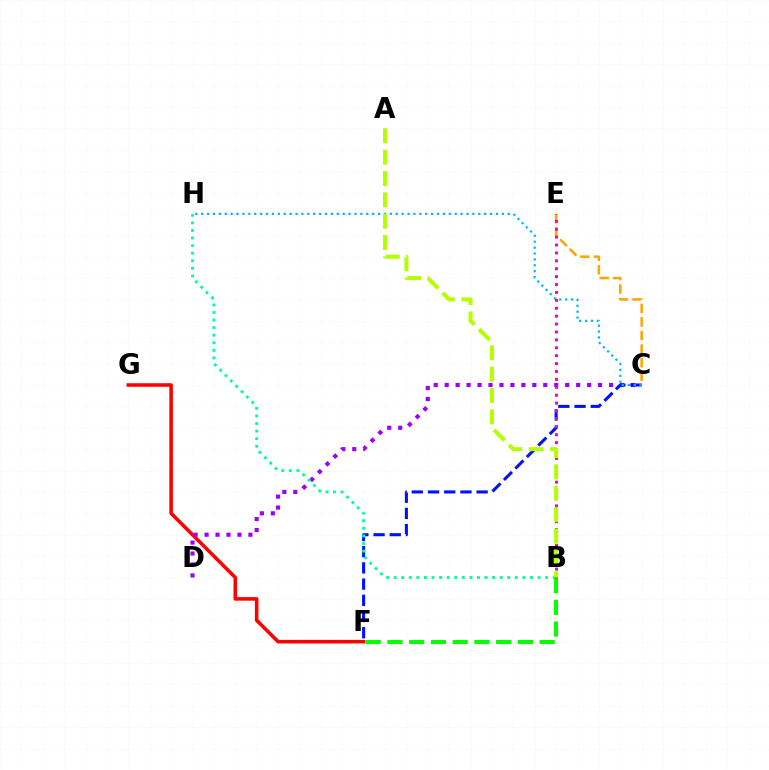{('F', 'G'): [{'color': '#ff0000', 'line_style': 'solid', 'thickness': 2.57}], ('C', 'E'): [{'color': '#ffa500', 'line_style': 'dashed', 'thickness': 1.84}], ('C', 'D'): [{'color': '#9b00ff', 'line_style': 'dotted', 'thickness': 2.98}], ('C', 'F'): [{'color': '#0010ff', 'line_style': 'dashed', 'thickness': 2.2}], ('B', 'H'): [{'color': '#00ff9d', 'line_style': 'dotted', 'thickness': 2.06}], ('C', 'H'): [{'color': '#00b5ff', 'line_style': 'dotted', 'thickness': 1.6}], ('B', 'F'): [{'color': '#08ff00', 'line_style': 'dashed', 'thickness': 2.95}], ('B', 'E'): [{'color': '#ff00bd', 'line_style': 'dotted', 'thickness': 2.15}], ('A', 'B'): [{'color': '#b3ff00', 'line_style': 'dashed', 'thickness': 2.9}]}